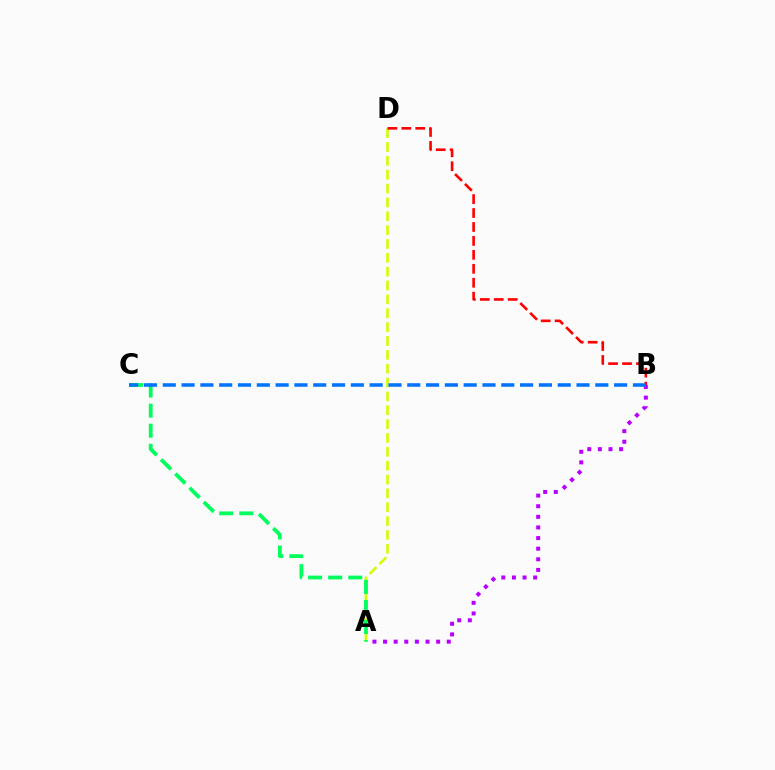{('A', 'D'): [{'color': '#d1ff00', 'line_style': 'dashed', 'thickness': 1.88}], ('A', 'C'): [{'color': '#00ff5c', 'line_style': 'dashed', 'thickness': 2.73}], ('A', 'B'): [{'color': '#b900ff', 'line_style': 'dotted', 'thickness': 2.88}], ('B', 'D'): [{'color': '#ff0000', 'line_style': 'dashed', 'thickness': 1.89}], ('B', 'C'): [{'color': '#0074ff', 'line_style': 'dashed', 'thickness': 2.55}]}